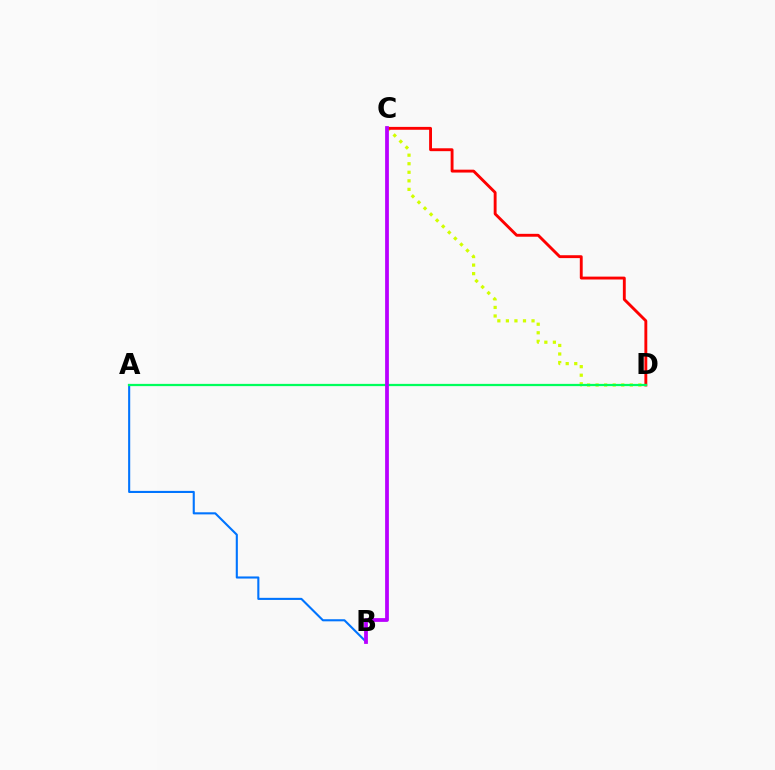{('C', 'D'): [{'color': '#d1ff00', 'line_style': 'dotted', 'thickness': 2.32}, {'color': '#ff0000', 'line_style': 'solid', 'thickness': 2.07}], ('A', 'B'): [{'color': '#0074ff', 'line_style': 'solid', 'thickness': 1.51}], ('A', 'D'): [{'color': '#00ff5c', 'line_style': 'solid', 'thickness': 1.62}], ('B', 'C'): [{'color': '#b900ff', 'line_style': 'solid', 'thickness': 2.72}]}